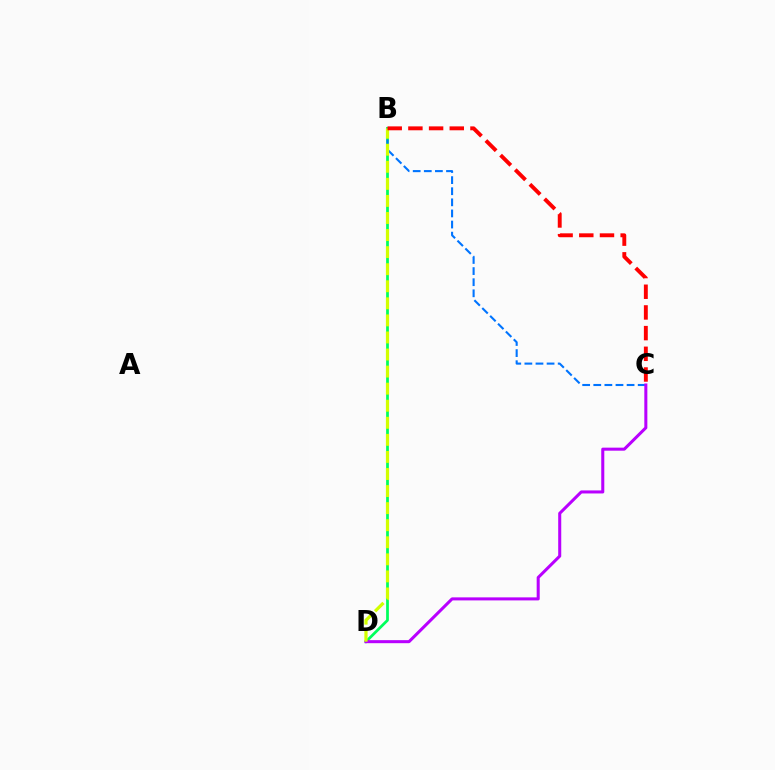{('B', 'D'): [{'color': '#00ff5c', 'line_style': 'solid', 'thickness': 1.98}, {'color': '#d1ff00', 'line_style': 'dashed', 'thickness': 2.32}], ('B', 'C'): [{'color': '#0074ff', 'line_style': 'dashed', 'thickness': 1.51}, {'color': '#ff0000', 'line_style': 'dashed', 'thickness': 2.81}], ('C', 'D'): [{'color': '#b900ff', 'line_style': 'solid', 'thickness': 2.19}]}